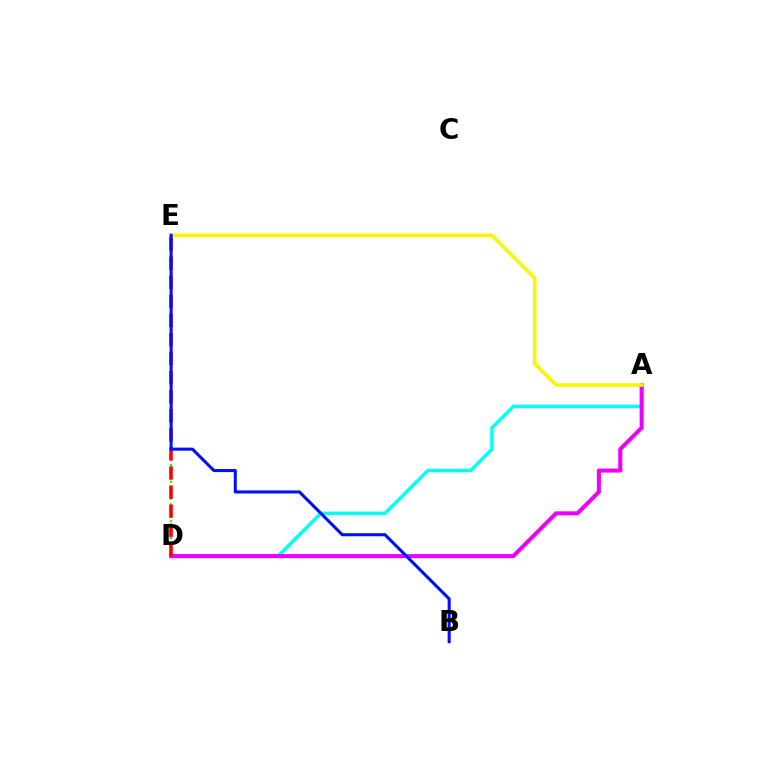{('A', 'D'): [{'color': '#00fff6', 'line_style': 'solid', 'thickness': 2.48}, {'color': '#ee00ff', 'line_style': 'solid', 'thickness': 2.92}], ('D', 'E'): [{'color': '#08ff00', 'line_style': 'dotted', 'thickness': 1.53}, {'color': '#ff0000', 'line_style': 'dashed', 'thickness': 2.59}], ('A', 'E'): [{'color': '#fcf500', 'line_style': 'solid', 'thickness': 2.59}], ('B', 'E'): [{'color': '#0010ff', 'line_style': 'solid', 'thickness': 2.21}]}